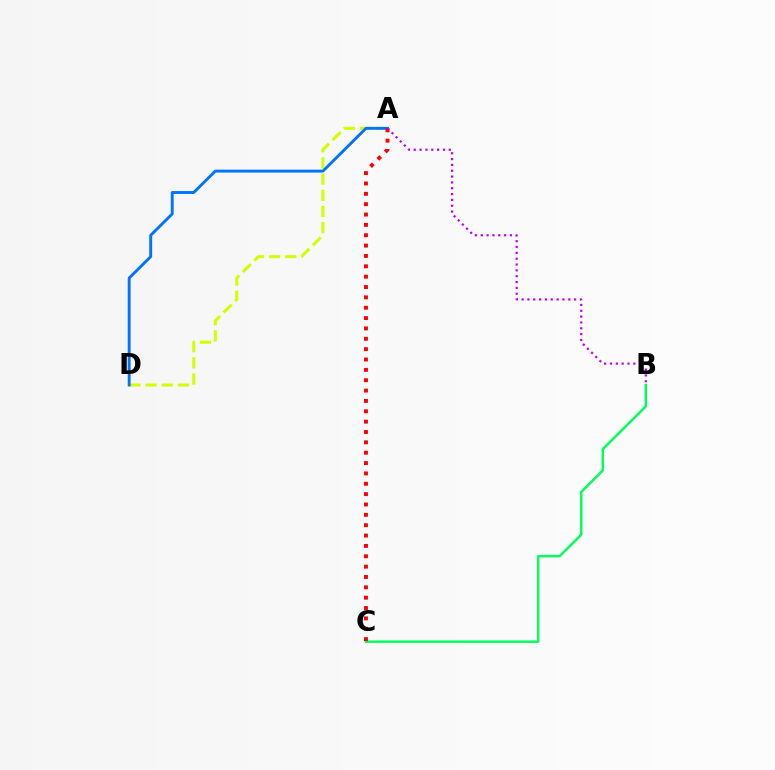{('B', 'C'): [{'color': '#00ff5c', 'line_style': 'solid', 'thickness': 1.76}], ('A', 'D'): [{'color': '#d1ff00', 'line_style': 'dashed', 'thickness': 2.2}, {'color': '#0074ff', 'line_style': 'solid', 'thickness': 2.08}], ('A', 'C'): [{'color': '#ff0000', 'line_style': 'dotted', 'thickness': 2.81}], ('A', 'B'): [{'color': '#b900ff', 'line_style': 'dotted', 'thickness': 1.58}]}